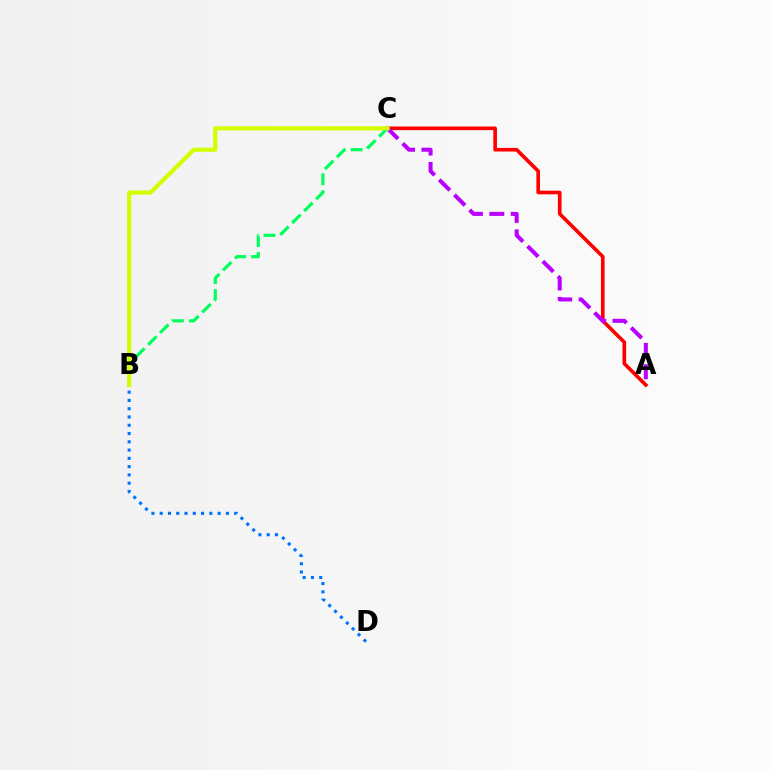{('A', 'C'): [{'color': '#ff0000', 'line_style': 'solid', 'thickness': 2.62}, {'color': '#b900ff', 'line_style': 'dashed', 'thickness': 2.9}], ('B', 'C'): [{'color': '#00ff5c', 'line_style': 'dashed', 'thickness': 2.29}, {'color': '#d1ff00', 'line_style': 'solid', 'thickness': 3.0}], ('B', 'D'): [{'color': '#0074ff', 'line_style': 'dotted', 'thickness': 2.25}]}